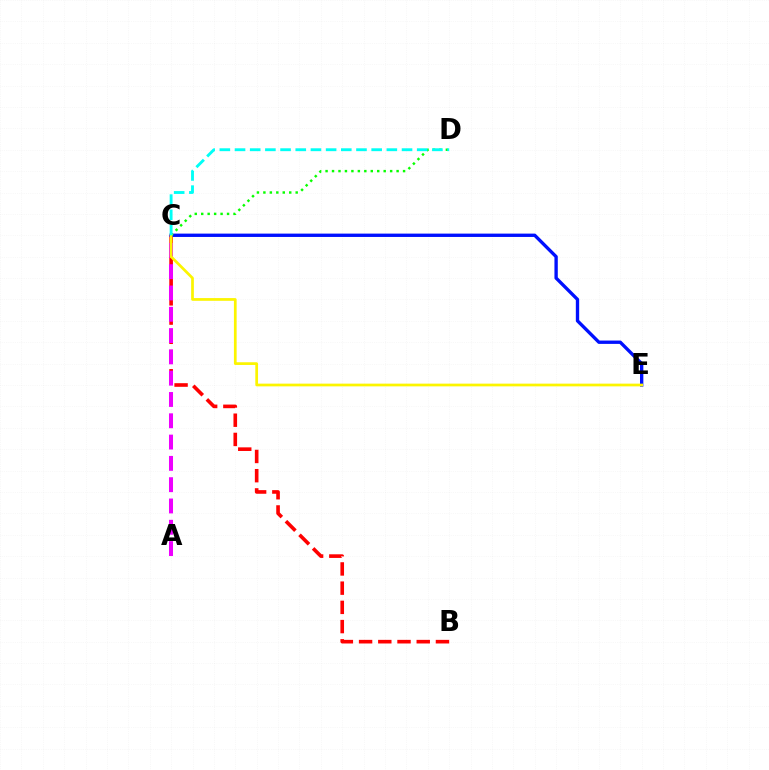{('B', 'C'): [{'color': '#ff0000', 'line_style': 'dashed', 'thickness': 2.61}], ('A', 'C'): [{'color': '#ee00ff', 'line_style': 'dashed', 'thickness': 2.89}], ('C', 'E'): [{'color': '#0010ff', 'line_style': 'solid', 'thickness': 2.41}, {'color': '#fcf500', 'line_style': 'solid', 'thickness': 1.96}], ('C', 'D'): [{'color': '#08ff00', 'line_style': 'dotted', 'thickness': 1.75}, {'color': '#00fff6', 'line_style': 'dashed', 'thickness': 2.06}]}